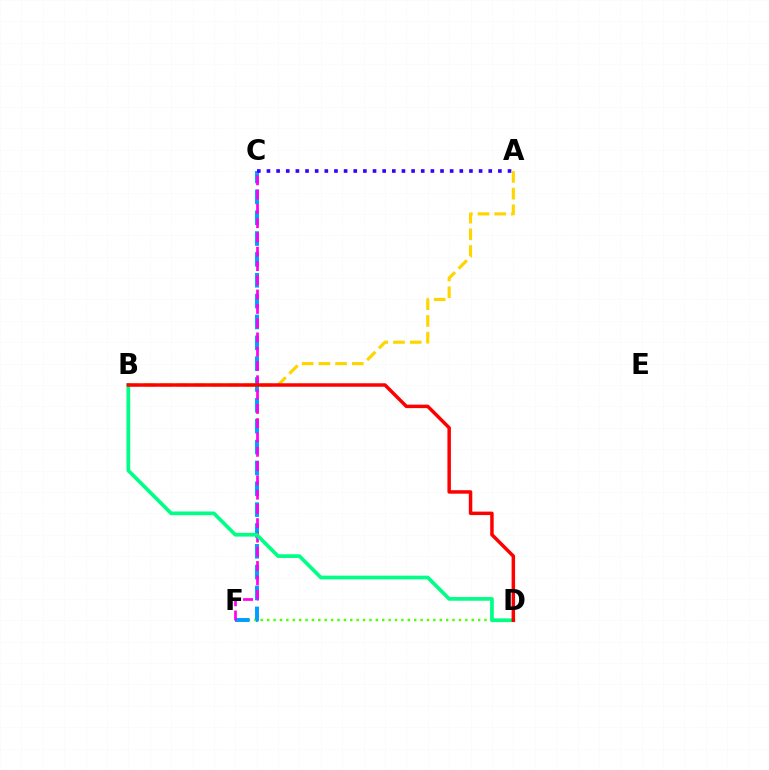{('D', 'F'): [{'color': '#4fff00', 'line_style': 'dotted', 'thickness': 1.74}], ('C', 'F'): [{'color': '#009eff', 'line_style': 'dashed', 'thickness': 2.83}, {'color': '#ff00ed', 'line_style': 'dashed', 'thickness': 1.94}], ('A', 'C'): [{'color': '#3700ff', 'line_style': 'dotted', 'thickness': 2.62}], ('A', 'B'): [{'color': '#ffd500', 'line_style': 'dashed', 'thickness': 2.27}], ('B', 'D'): [{'color': '#00ff86', 'line_style': 'solid', 'thickness': 2.66}, {'color': '#ff0000', 'line_style': 'solid', 'thickness': 2.51}]}